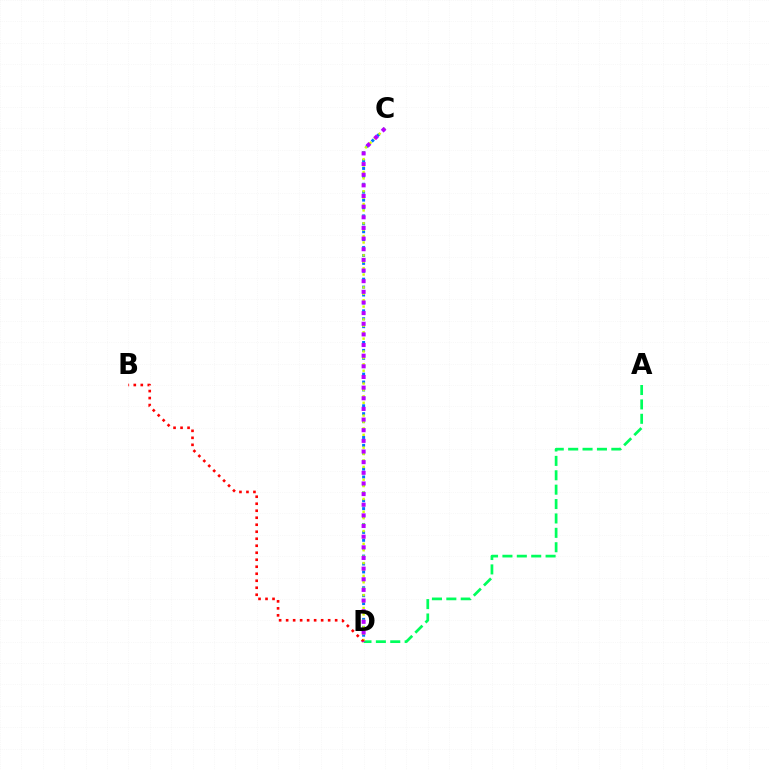{('A', 'D'): [{'color': '#00ff5c', 'line_style': 'dashed', 'thickness': 1.95}], ('C', 'D'): [{'color': '#0074ff', 'line_style': 'dotted', 'thickness': 2.15}, {'color': '#d1ff00', 'line_style': 'dotted', 'thickness': 1.74}, {'color': '#b900ff', 'line_style': 'dotted', 'thickness': 2.89}], ('B', 'D'): [{'color': '#ff0000', 'line_style': 'dotted', 'thickness': 1.9}]}